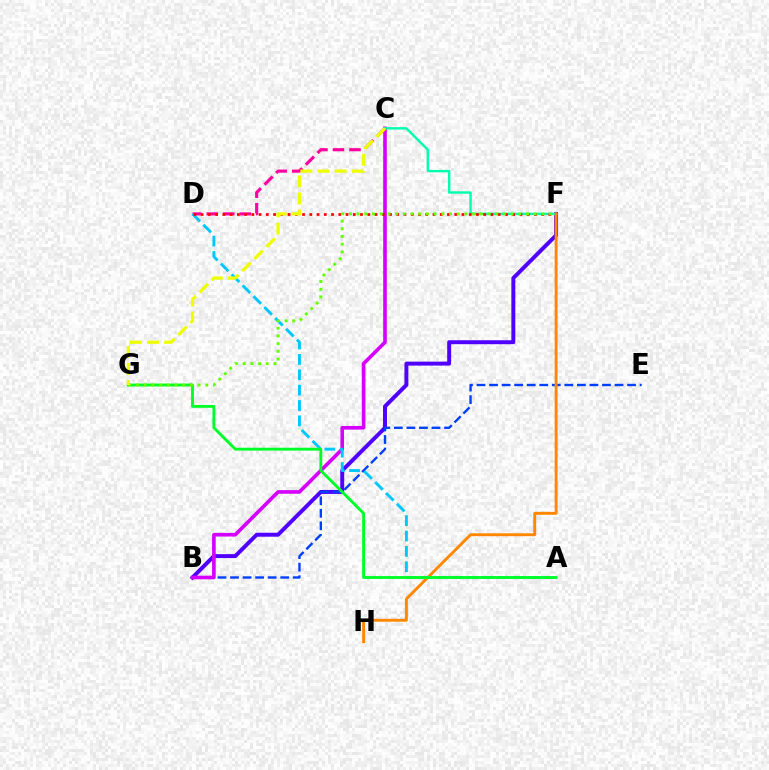{('B', 'F'): [{'color': '#4f00ff', 'line_style': 'solid', 'thickness': 2.84}], ('B', 'E'): [{'color': '#003fff', 'line_style': 'dashed', 'thickness': 1.7}], ('B', 'C'): [{'color': '#d600ff', 'line_style': 'solid', 'thickness': 2.62}], ('C', 'D'): [{'color': '#ff00a0', 'line_style': 'dashed', 'thickness': 2.25}], ('C', 'F'): [{'color': '#00ffaf', 'line_style': 'solid', 'thickness': 1.73}], ('A', 'D'): [{'color': '#00c7ff', 'line_style': 'dashed', 'thickness': 2.09}], ('D', 'F'): [{'color': '#ff0000', 'line_style': 'dotted', 'thickness': 1.97}], ('F', 'H'): [{'color': '#ff8800', 'line_style': 'solid', 'thickness': 2.09}], ('A', 'G'): [{'color': '#00ff27', 'line_style': 'solid', 'thickness': 2.06}], ('F', 'G'): [{'color': '#66ff00', 'line_style': 'dotted', 'thickness': 2.09}], ('C', 'G'): [{'color': '#eeff00', 'line_style': 'dashed', 'thickness': 2.33}]}